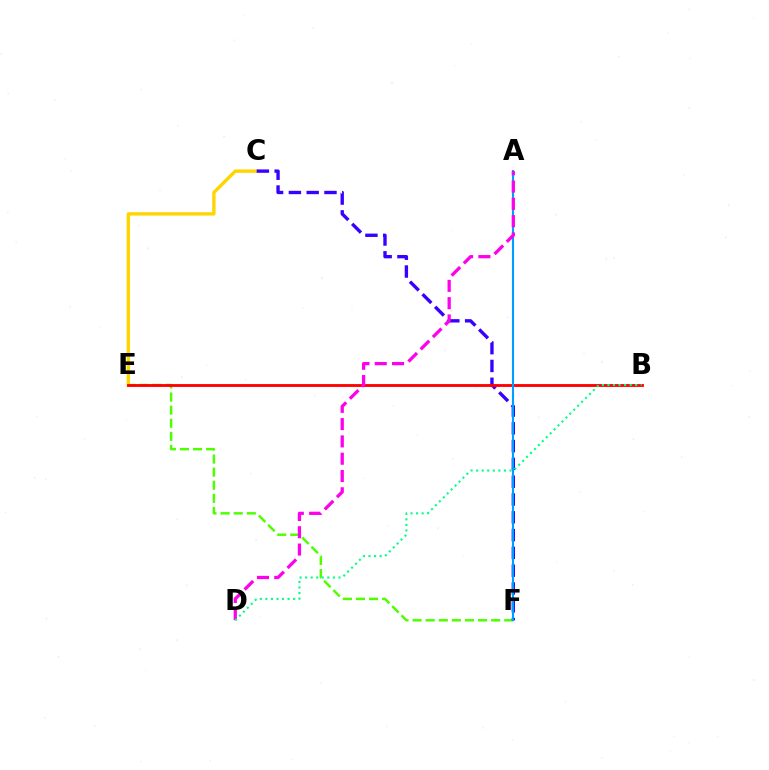{('E', 'F'): [{'color': '#4fff00', 'line_style': 'dashed', 'thickness': 1.78}], ('C', 'E'): [{'color': '#ffd500', 'line_style': 'solid', 'thickness': 2.42}], ('C', 'F'): [{'color': '#3700ff', 'line_style': 'dashed', 'thickness': 2.42}], ('B', 'E'): [{'color': '#ff0000', 'line_style': 'solid', 'thickness': 2.04}], ('A', 'F'): [{'color': '#009eff', 'line_style': 'solid', 'thickness': 1.52}], ('A', 'D'): [{'color': '#ff00ed', 'line_style': 'dashed', 'thickness': 2.35}], ('B', 'D'): [{'color': '#00ff86', 'line_style': 'dotted', 'thickness': 1.51}]}